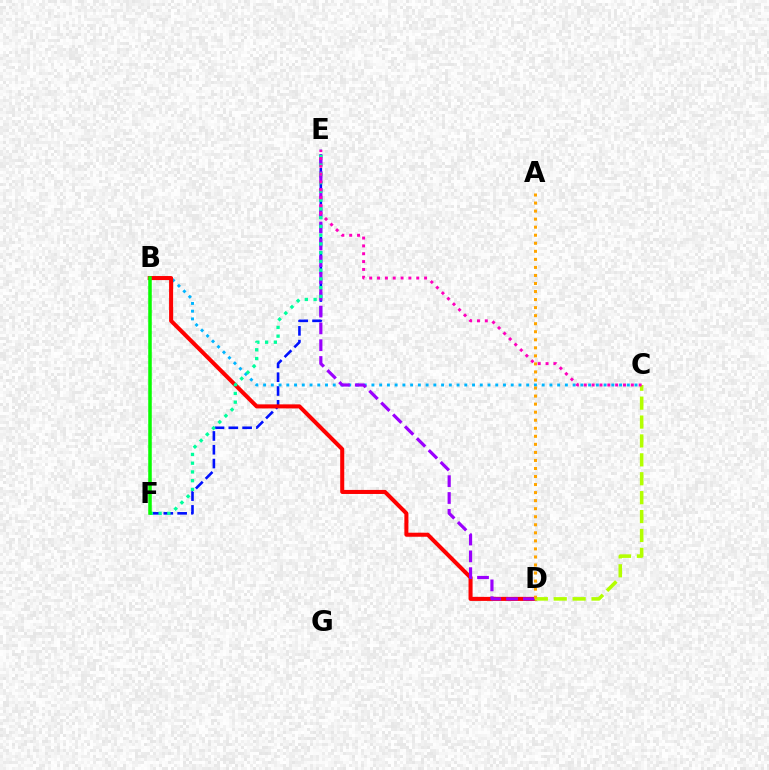{('E', 'F'): [{'color': '#0010ff', 'line_style': 'dashed', 'thickness': 1.87}, {'color': '#00ff9d', 'line_style': 'dotted', 'thickness': 2.38}], ('B', 'C'): [{'color': '#00b5ff', 'line_style': 'dotted', 'thickness': 2.1}], ('B', 'D'): [{'color': '#ff0000', 'line_style': 'solid', 'thickness': 2.91}], ('D', 'E'): [{'color': '#9b00ff', 'line_style': 'dashed', 'thickness': 2.28}], ('C', 'D'): [{'color': '#b3ff00', 'line_style': 'dashed', 'thickness': 2.57}], ('C', 'E'): [{'color': '#ff00bd', 'line_style': 'dotted', 'thickness': 2.13}], ('A', 'D'): [{'color': '#ffa500', 'line_style': 'dotted', 'thickness': 2.19}], ('B', 'F'): [{'color': '#08ff00', 'line_style': 'solid', 'thickness': 2.53}]}